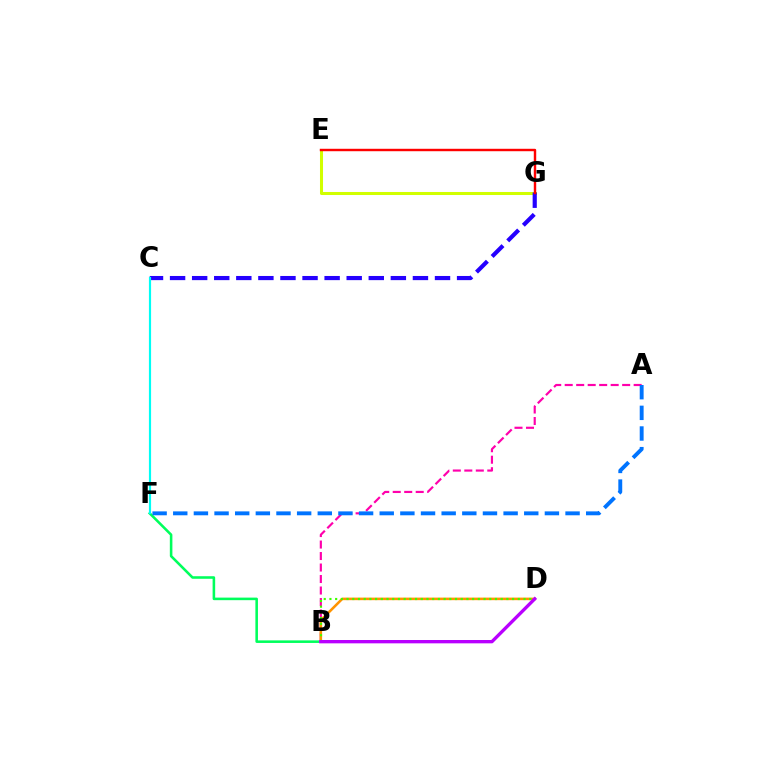{('E', 'G'): [{'color': '#d1ff00', 'line_style': 'solid', 'thickness': 2.19}, {'color': '#ff0000', 'line_style': 'solid', 'thickness': 1.75}], ('B', 'F'): [{'color': '#00ff5c', 'line_style': 'solid', 'thickness': 1.85}], ('A', 'B'): [{'color': '#ff00ac', 'line_style': 'dashed', 'thickness': 1.56}], ('B', 'D'): [{'color': '#ff9400', 'line_style': 'solid', 'thickness': 1.85}, {'color': '#3dff00', 'line_style': 'dotted', 'thickness': 1.55}, {'color': '#b900ff', 'line_style': 'solid', 'thickness': 2.4}], ('C', 'G'): [{'color': '#2500ff', 'line_style': 'dashed', 'thickness': 3.0}], ('C', 'F'): [{'color': '#00fff6', 'line_style': 'solid', 'thickness': 1.57}], ('A', 'F'): [{'color': '#0074ff', 'line_style': 'dashed', 'thickness': 2.8}]}